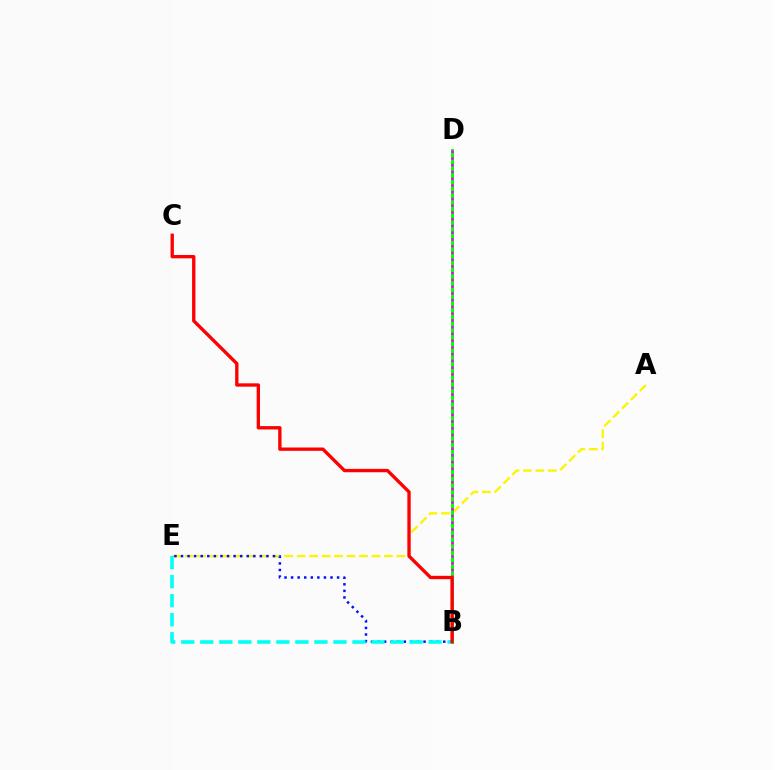{('A', 'E'): [{'color': '#fcf500', 'line_style': 'dashed', 'thickness': 1.69}], ('B', 'D'): [{'color': '#08ff00', 'line_style': 'solid', 'thickness': 2.15}, {'color': '#ee00ff', 'line_style': 'dotted', 'thickness': 1.83}], ('B', 'E'): [{'color': '#0010ff', 'line_style': 'dotted', 'thickness': 1.79}, {'color': '#00fff6', 'line_style': 'dashed', 'thickness': 2.58}], ('B', 'C'): [{'color': '#ff0000', 'line_style': 'solid', 'thickness': 2.4}]}